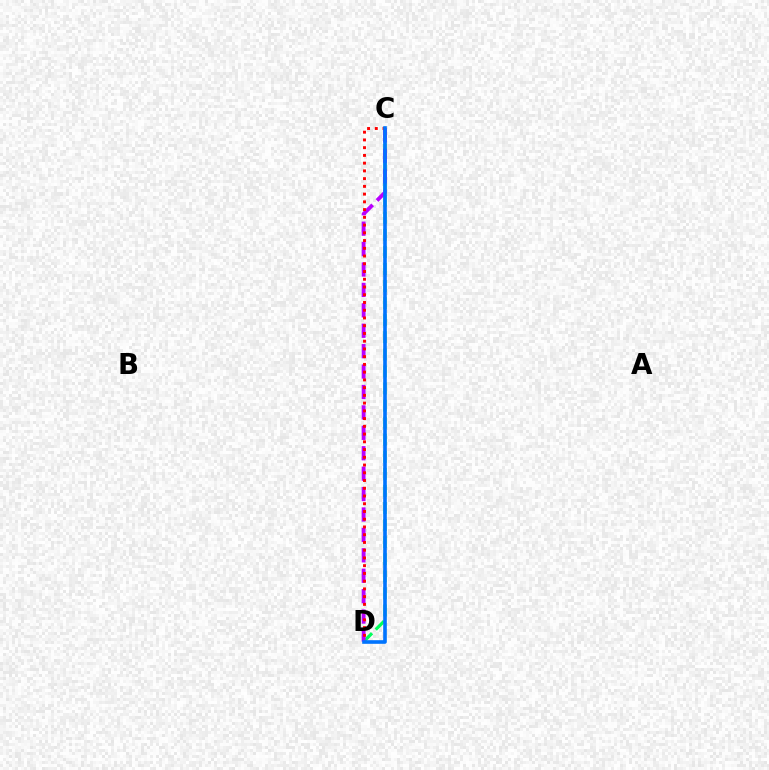{('C', 'D'): [{'color': '#00ff5c', 'line_style': 'dashed', 'thickness': 2.32}, {'color': '#d1ff00', 'line_style': 'dotted', 'thickness': 1.53}, {'color': '#b900ff', 'line_style': 'dashed', 'thickness': 2.77}, {'color': '#ff0000', 'line_style': 'dotted', 'thickness': 2.1}, {'color': '#0074ff', 'line_style': 'solid', 'thickness': 2.6}]}